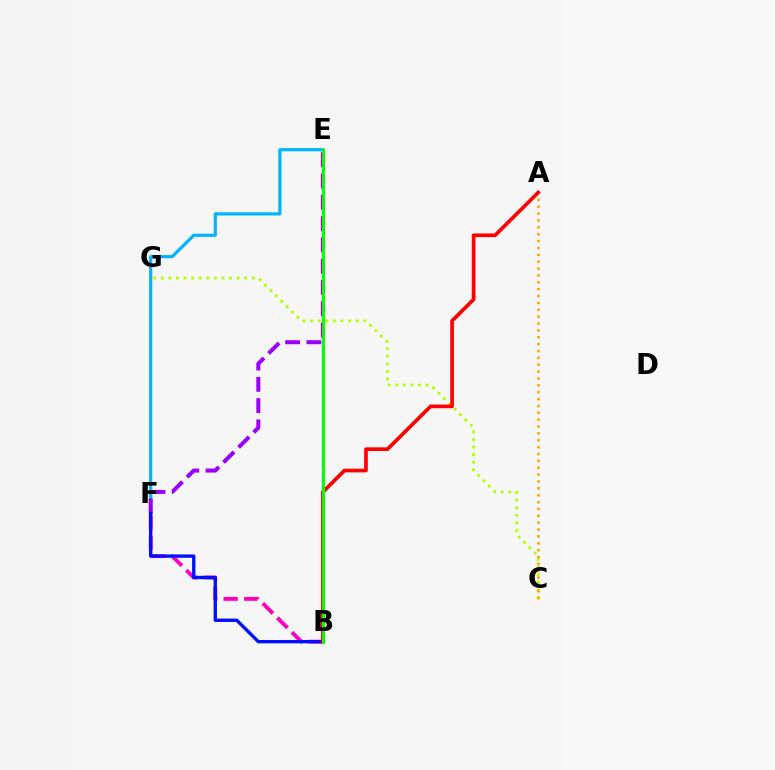{('B', 'F'): [{'color': '#ff00bd', 'line_style': 'dashed', 'thickness': 2.79}, {'color': '#0010ff', 'line_style': 'solid', 'thickness': 2.41}], ('E', 'F'): [{'color': '#00b5ff', 'line_style': 'solid', 'thickness': 2.29}, {'color': '#9b00ff', 'line_style': 'dashed', 'thickness': 2.89}], ('C', 'G'): [{'color': '#b3ff00', 'line_style': 'dotted', 'thickness': 2.06}], ('A', 'C'): [{'color': '#ffa500', 'line_style': 'dotted', 'thickness': 1.87}], ('B', 'E'): [{'color': '#00ff9d', 'line_style': 'solid', 'thickness': 1.8}, {'color': '#08ff00', 'line_style': 'solid', 'thickness': 2.11}], ('A', 'B'): [{'color': '#ff0000', 'line_style': 'solid', 'thickness': 2.64}]}